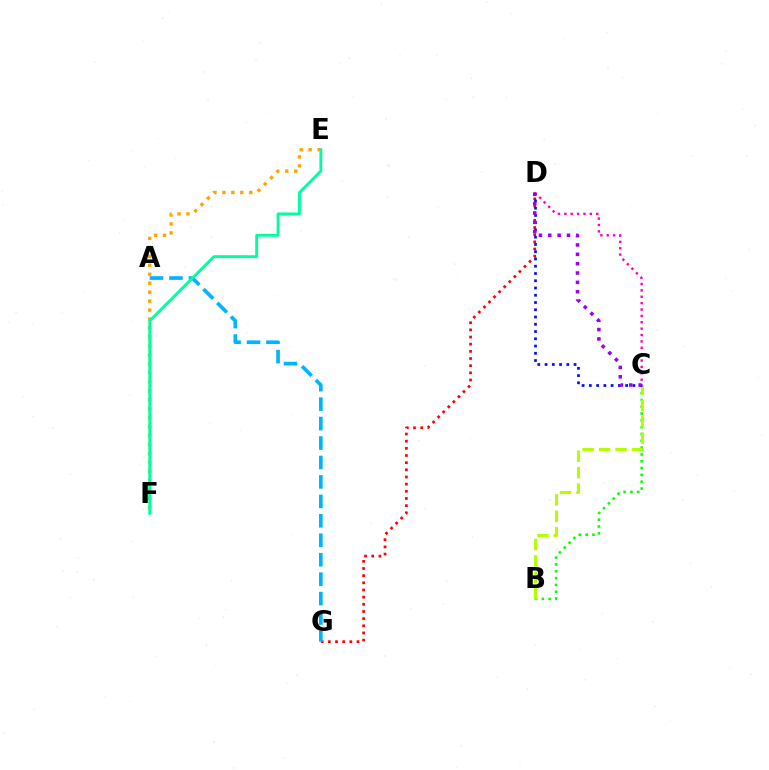{('D', 'G'): [{'color': '#ff0000', 'line_style': 'dotted', 'thickness': 1.95}], ('B', 'C'): [{'color': '#08ff00', 'line_style': 'dotted', 'thickness': 1.85}, {'color': '#b3ff00', 'line_style': 'dashed', 'thickness': 2.23}], ('A', 'G'): [{'color': '#00b5ff', 'line_style': 'dashed', 'thickness': 2.64}], ('E', 'F'): [{'color': '#ffa500', 'line_style': 'dotted', 'thickness': 2.44}, {'color': '#00ff9d', 'line_style': 'solid', 'thickness': 2.07}], ('C', 'D'): [{'color': '#0010ff', 'line_style': 'dotted', 'thickness': 1.97}, {'color': '#ff00bd', 'line_style': 'dotted', 'thickness': 1.73}, {'color': '#9b00ff', 'line_style': 'dotted', 'thickness': 2.54}]}